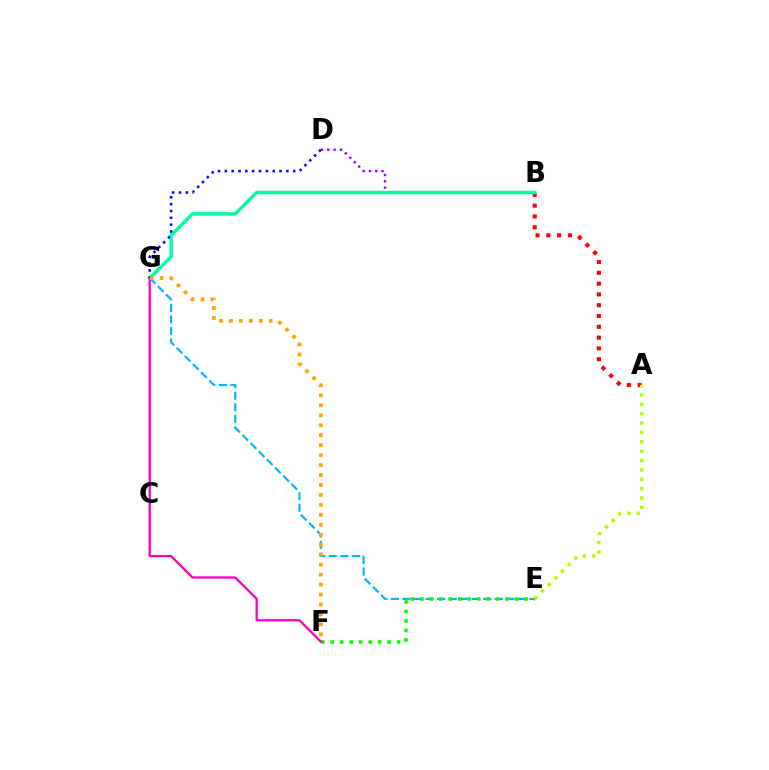{('A', 'B'): [{'color': '#ff0000', 'line_style': 'dotted', 'thickness': 2.93}], ('B', 'D'): [{'color': '#9b00ff', 'line_style': 'dotted', 'thickness': 1.71}], ('B', 'G'): [{'color': '#00ff9d', 'line_style': 'solid', 'thickness': 2.48}], ('E', 'G'): [{'color': '#00b5ff', 'line_style': 'dashed', 'thickness': 1.57}], ('E', 'F'): [{'color': '#08ff00', 'line_style': 'dotted', 'thickness': 2.57}], ('F', 'G'): [{'color': '#ff00bd', 'line_style': 'solid', 'thickness': 1.66}, {'color': '#ffa500', 'line_style': 'dotted', 'thickness': 2.71}], ('A', 'E'): [{'color': '#b3ff00', 'line_style': 'dotted', 'thickness': 2.54}], ('D', 'G'): [{'color': '#0010ff', 'line_style': 'dotted', 'thickness': 1.86}]}